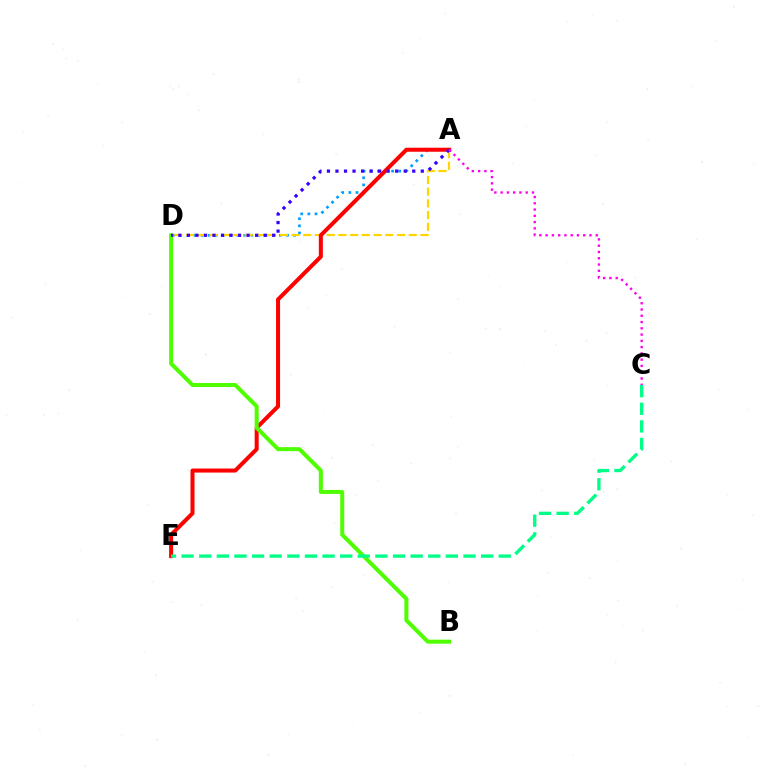{('A', 'D'): [{'color': '#009eff', 'line_style': 'dotted', 'thickness': 1.94}, {'color': '#ffd500', 'line_style': 'dashed', 'thickness': 1.59}, {'color': '#3700ff', 'line_style': 'dotted', 'thickness': 2.32}], ('A', 'E'): [{'color': '#ff0000', 'line_style': 'solid', 'thickness': 2.9}], ('B', 'D'): [{'color': '#4fff00', 'line_style': 'solid', 'thickness': 2.88}], ('A', 'C'): [{'color': '#ff00ed', 'line_style': 'dotted', 'thickness': 1.7}], ('C', 'E'): [{'color': '#00ff86', 'line_style': 'dashed', 'thickness': 2.39}]}